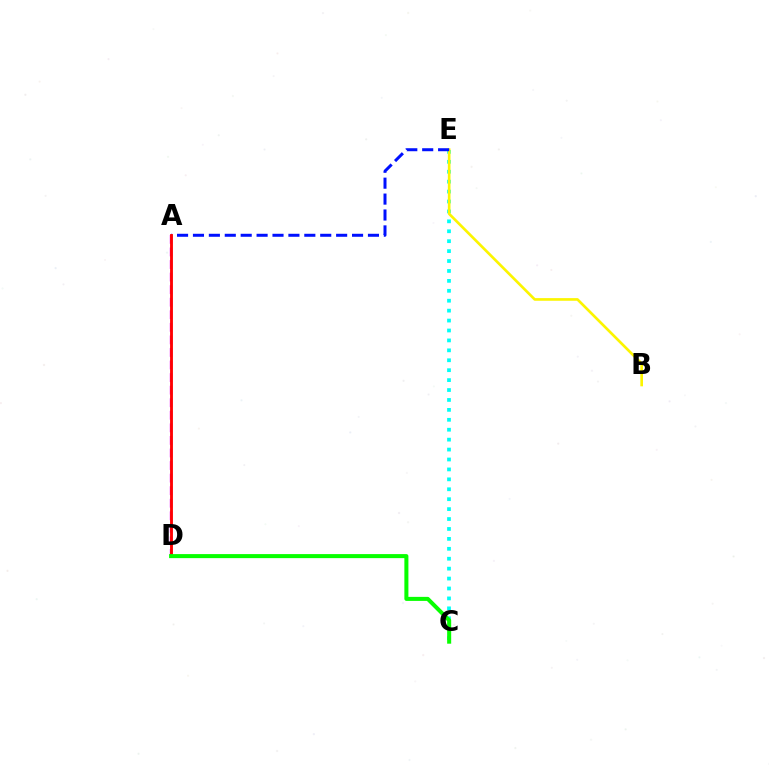{('C', 'E'): [{'color': '#00fff6', 'line_style': 'dotted', 'thickness': 2.7}], ('A', 'D'): [{'color': '#ee00ff', 'line_style': 'dashed', 'thickness': 1.71}, {'color': '#ff0000', 'line_style': 'solid', 'thickness': 2.05}], ('B', 'E'): [{'color': '#fcf500', 'line_style': 'solid', 'thickness': 1.91}], ('A', 'E'): [{'color': '#0010ff', 'line_style': 'dashed', 'thickness': 2.16}], ('C', 'D'): [{'color': '#08ff00', 'line_style': 'solid', 'thickness': 2.91}]}